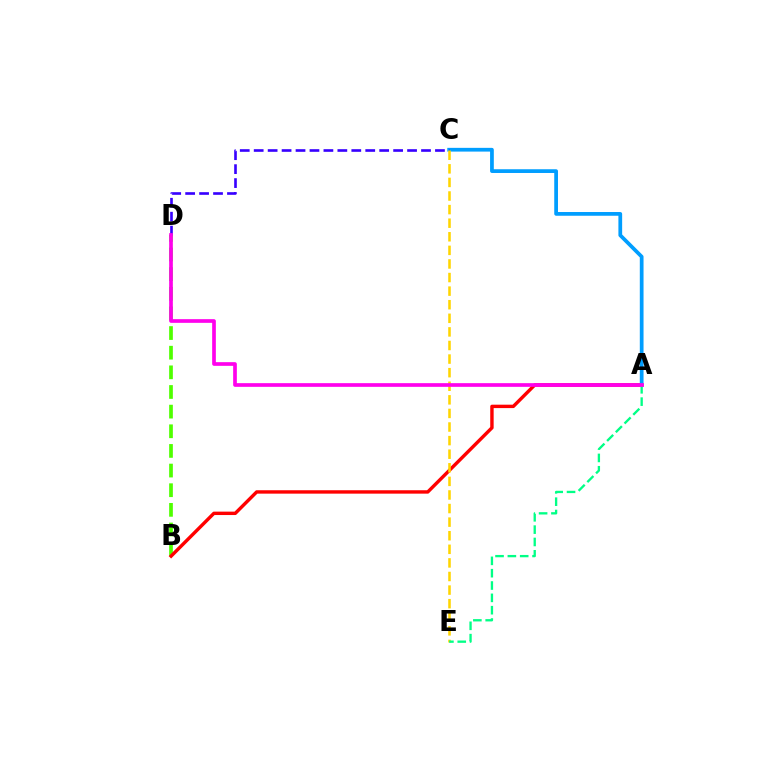{('B', 'D'): [{'color': '#4fff00', 'line_style': 'dashed', 'thickness': 2.67}], ('A', 'B'): [{'color': '#ff0000', 'line_style': 'solid', 'thickness': 2.45}], ('A', 'C'): [{'color': '#009eff', 'line_style': 'solid', 'thickness': 2.69}], ('C', 'D'): [{'color': '#3700ff', 'line_style': 'dashed', 'thickness': 1.89}], ('C', 'E'): [{'color': '#ffd500', 'line_style': 'dashed', 'thickness': 1.85}], ('A', 'E'): [{'color': '#00ff86', 'line_style': 'dashed', 'thickness': 1.68}], ('A', 'D'): [{'color': '#ff00ed', 'line_style': 'solid', 'thickness': 2.65}]}